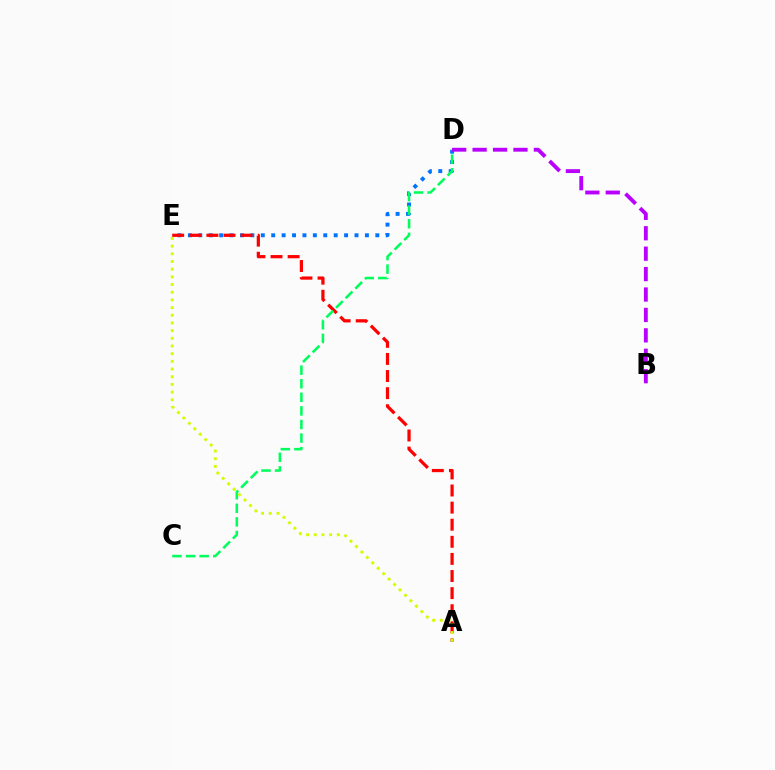{('D', 'E'): [{'color': '#0074ff', 'line_style': 'dotted', 'thickness': 2.83}], ('A', 'E'): [{'color': '#ff0000', 'line_style': 'dashed', 'thickness': 2.32}, {'color': '#d1ff00', 'line_style': 'dotted', 'thickness': 2.09}], ('C', 'D'): [{'color': '#00ff5c', 'line_style': 'dashed', 'thickness': 1.85}], ('B', 'D'): [{'color': '#b900ff', 'line_style': 'dashed', 'thickness': 2.77}]}